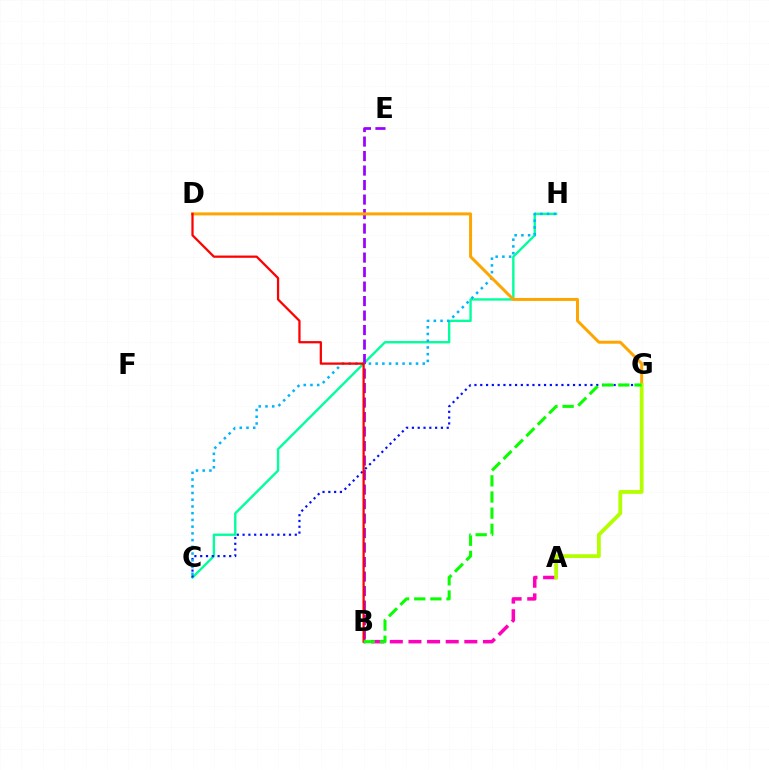{('C', 'H'): [{'color': '#00ff9d', 'line_style': 'solid', 'thickness': 1.71}, {'color': '#00b5ff', 'line_style': 'dotted', 'thickness': 1.83}], ('C', 'G'): [{'color': '#0010ff', 'line_style': 'dotted', 'thickness': 1.58}], ('B', 'E'): [{'color': '#9b00ff', 'line_style': 'dashed', 'thickness': 1.97}], ('A', 'B'): [{'color': '#ff00bd', 'line_style': 'dashed', 'thickness': 2.53}], ('D', 'G'): [{'color': '#ffa500', 'line_style': 'solid', 'thickness': 2.15}], ('B', 'D'): [{'color': '#ff0000', 'line_style': 'solid', 'thickness': 1.62}], ('A', 'G'): [{'color': '#b3ff00', 'line_style': 'solid', 'thickness': 2.73}], ('B', 'G'): [{'color': '#08ff00', 'line_style': 'dashed', 'thickness': 2.19}]}